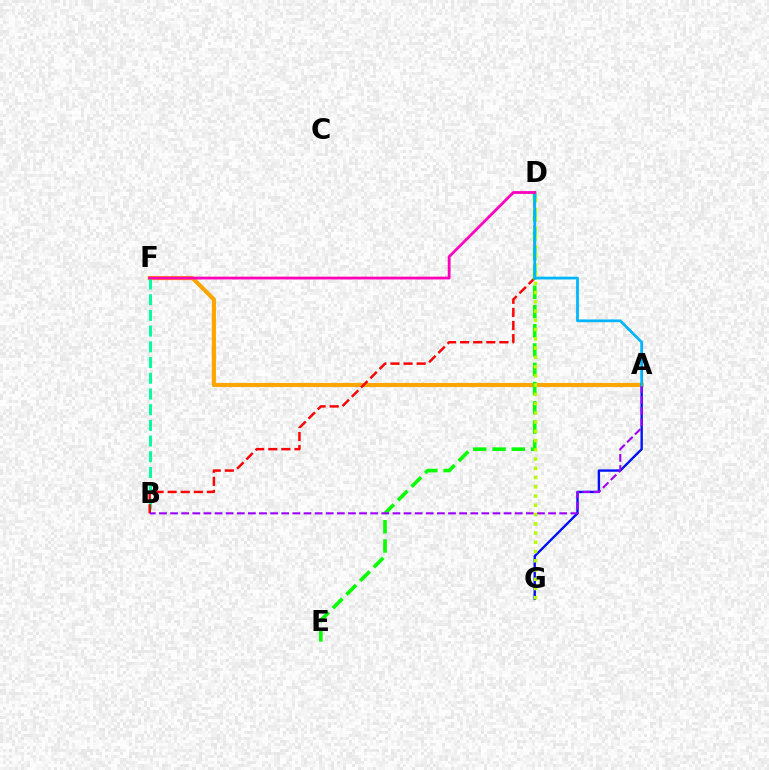{('A', 'F'): [{'color': '#ffa500', 'line_style': 'solid', 'thickness': 2.97}], ('B', 'F'): [{'color': '#00ff9d', 'line_style': 'dashed', 'thickness': 2.13}], ('B', 'D'): [{'color': '#ff0000', 'line_style': 'dashed', 'thickness': 1.78}], ('A', 'G'): [{'color': '#0010ff', 'line_style': 'solid', 'thickness': 1.72}], ('D', 'E'): [{'color': '#08ff00', 'line_style': 'dashed', 'thickness': 2.62}], ('A', 'B'): [{'color': '#9b00ff', 'line_style': 'dashed', 'thickness': 1.51}], ('D', 'G'): [{'color': '#b3ff00', 'line_style': 'dotted', 'thickness': 2.51}], ('A', 'D'): [{'color': '#00b5ff', 'line_style': 'solid', 'thickness': 1.99}], ('D', 'F'): [{'color': '#ff00bd', 'line_style': 'solid', 'thickness': 2.01}]}